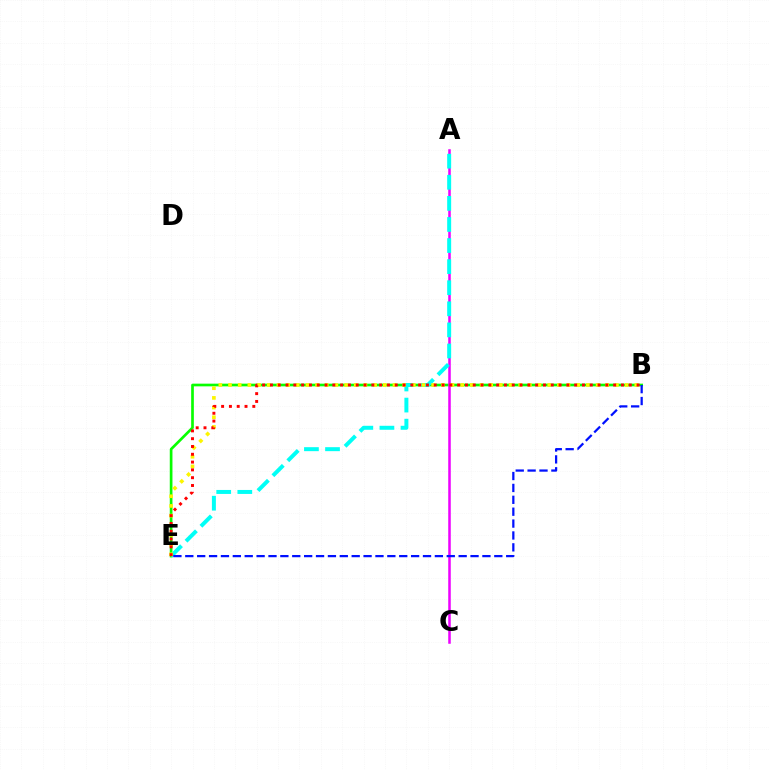{('B', 'E'): [{'color': '#08ff00', 'line_style': 'solid', 'thickness': 1.93}, {'color': '#fcf500', 'line_style': 'dotted', 'thickness': 2.63}, {'color': '#ff0000', 'line_style': 'dotted', 'thickness': 2.12}, {'color': '#0010ff', 'line_style': 'dashed', 'thickness': 1.61}], ('A', 'C'): [{'color': '#ee00ff', 'line_style': 'solid', 'thickness': 1.83}], ('A', 'E'): [{'color': '#00fff6', 'line_style': 'dashed', 'thickness': 2.86}]}